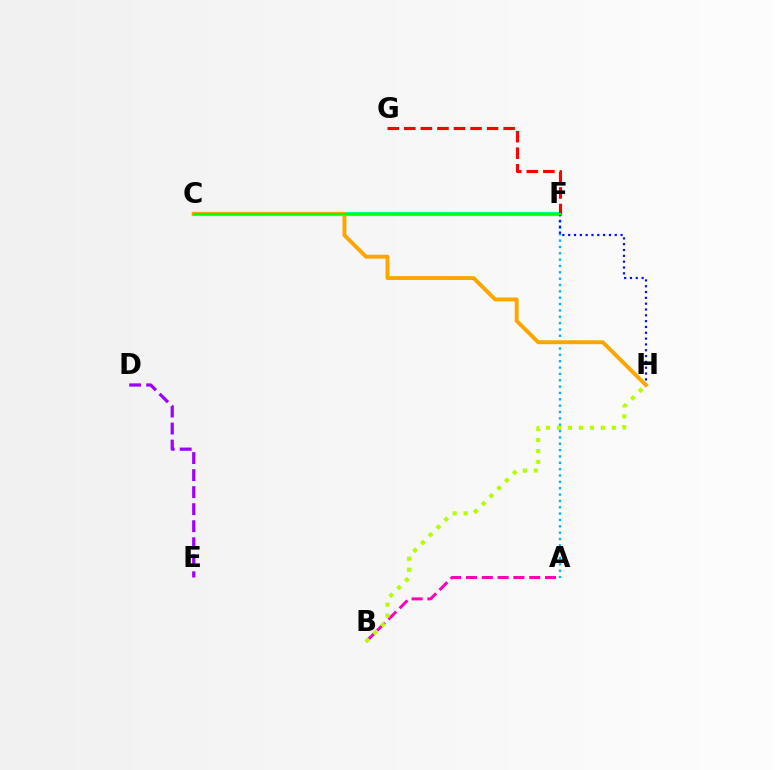{('C', 'F'): [{'color': '#00ff9d', 'line_style': 'solid', 'thickness': 3.0}, {'color': '#08ff00', 'line_style': 'solid', 'thickness': 1.52}], ('A', 'F'): [{'color': '#00b5ff', 'line_style': 'dotted', 'thickness': 1.73}], ('A', 'B'): [{'color': '#ff00bd', 'line_style': 'dashed', 'thickness': 2.15}], ('F', 'H'): [{'color': '#0010ff', 'line_style': 'dotted', 'thickness': 1.58}], ('F', 'G'): [{'color': '#ff0000', 'line_style': 'dashed', 'thickness': 2.25}], ('C', 'H'): [{'color': '#ffa500', 'line_style': 'solid', 'thickness': 2.82}], ('D', 'E'): [{'color': '#9b00ff', 'line_style': 'dashed', 'thickness': 2.31}], ('B', 'H'): [{'color': '#b3ff00', 'line_style': 'dotted', 'thickness': 2.98}]}